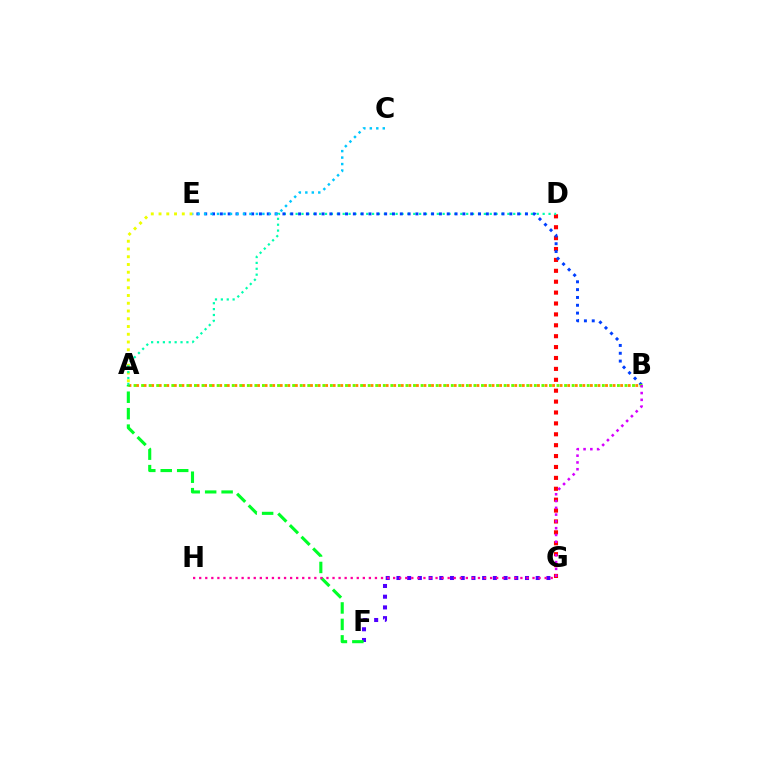{('F', 'G'): [{'color': '#4f00ff', 'line_style': 'dotted', 'thickness': 2.91}], ('D', 'G'): [{'color': '#ff0000', 'line_style': 'dotted', 'thickness': 2.96}], ('A', 'E'): [{'color': '#eeff00', 'line_style': 'dotted', 'thickness': 2.11}], ('A', 'B'): [{'color': '#ff8800', 'line_style': 'dotted', 'thickness': 2.06}, {'color': '#66ff00', 'line_style': 'dotted', 'thickness': 2.05}], ('A', 'F'): [{'color': '#00ff27', 'line_style': 'dashed', 'thickness': 2.24}], ('A', 'D'): [{'color': '#00ffaf', 'line_style': 'dotted', 'thickness': 1.6}], ('B', 'E'): [{'color': '#003fff', 'line_style': 'dotted', 'thickness': 2.13}], ('G', 'H'): [{'color': '#ff00a0', 'line_style': 'dotted', 'thickness': 1.65}], ('C', 'E'): [{'color': '#00c7ff', 'line_style': 'dotted', 'thickness': 1.76}], ('B', 'G'): [{'color': '#d600ff', 'line_style': 'dotted', 'thickness': 1.84}]}